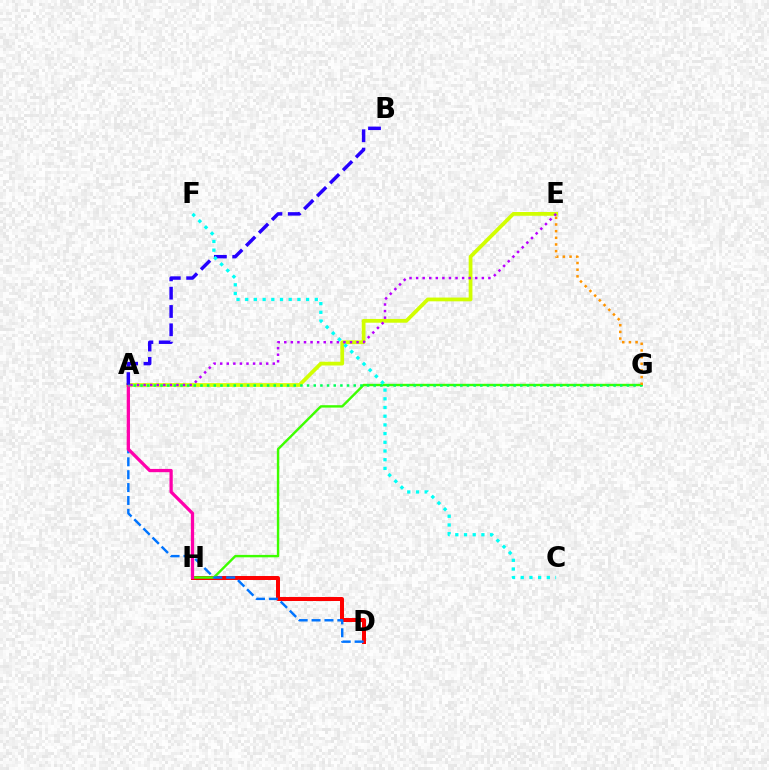{('D', 'H'): [{'color': '#ff0000', 'line_style': 'solid', 'thickness': 2.87}], ('A', 'E'): [{'color': '#d1ff00', 'line_style': 'solid', 'thickness': 2.71}, {'color': '#b900ff', 'line_style': 'dotted', 'thickness': 1.79}], ('G', 'H'): [{'color': '#3dff00', 'line_style': 'solid', 'thickness': 1.73}], ('A', 'D'): [{'color': '#0074ff', 'line_style': 'dashed', 'thickness': 1.75}], ('A', 'H'): [{'color': '#ff00ac', 'line_style': 'solid', 'thickness': 2.35}], ('A', 'B'): [{'color': '#2500ff', 'line_style': 'dashed', 'thickness': 2.49}], ('A', 'G'): [{'color': '#00ff5c', 'line_style': 'dotted', 'thickness': 1.81}], ('C', 'F'): [{'color': '#00fff6', 'line_style': 'dotted', 'thickness': 2.36}], ('E', 'G'): [{'color': '#ff9400', 'line_style': 'dotted', 'thickness': 1.81}]}